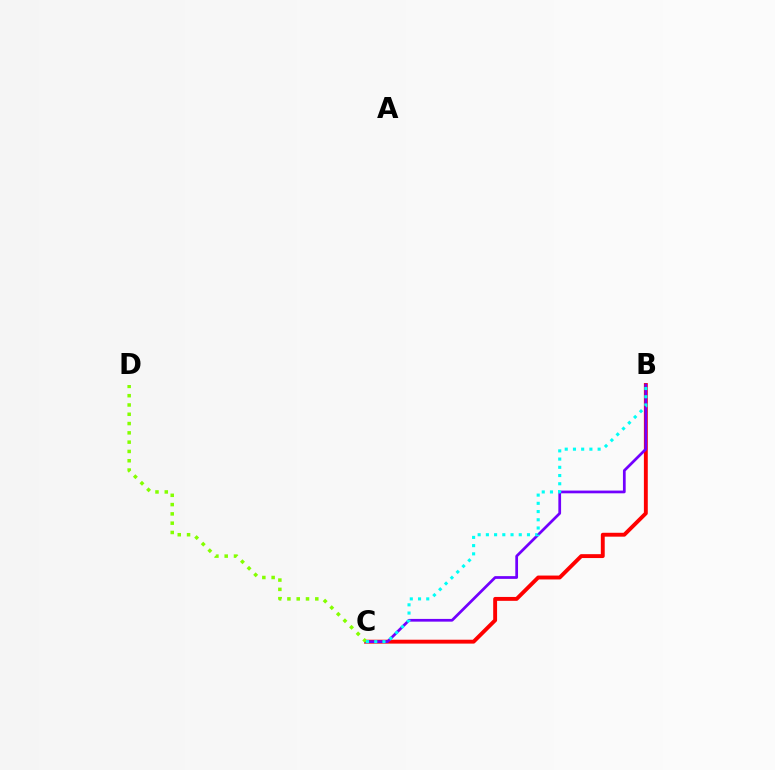{('B', 'C'): [{'color': '#ff0000', 'line_style': 'solid', 'thickness': 2.8}, {'color': '#7200ff', 'line_style': 'solid', 'thickness': 1.97}, {'color': '#00fff6', 'line_style': 'dotted', 'thickness': 2.23}], ('C', 'D'): [{'color': '#84ff00', 'line_style': 'dotted', 'thickness': 2.52}]}